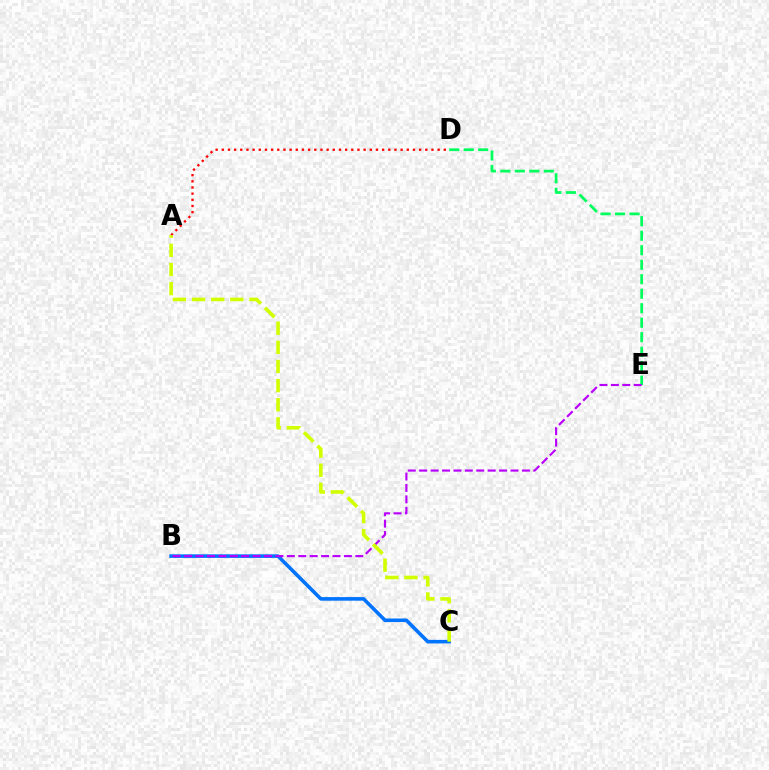{('B', 'C'): [{'color': '#0074ff', 'line_style': 'solid', 'thickness': 2.58}], ('D', 'E'): [{'color': '#00ff5c', 'line_style': 'dashed', 'thickness': 1.97}], ('B', 'E'): [{'color': '#b900ff', 'line_style': 'dashed', 'thickness': 1.55}], ('A', 'D'): [{'color': '#ff0000', 'line_style': 'dotted', 'thickness': 1.68}], ('A', 'C'): [{'color': '#d1ff00', 'line_style': 'dashed', 'thickness': 2.6}]}